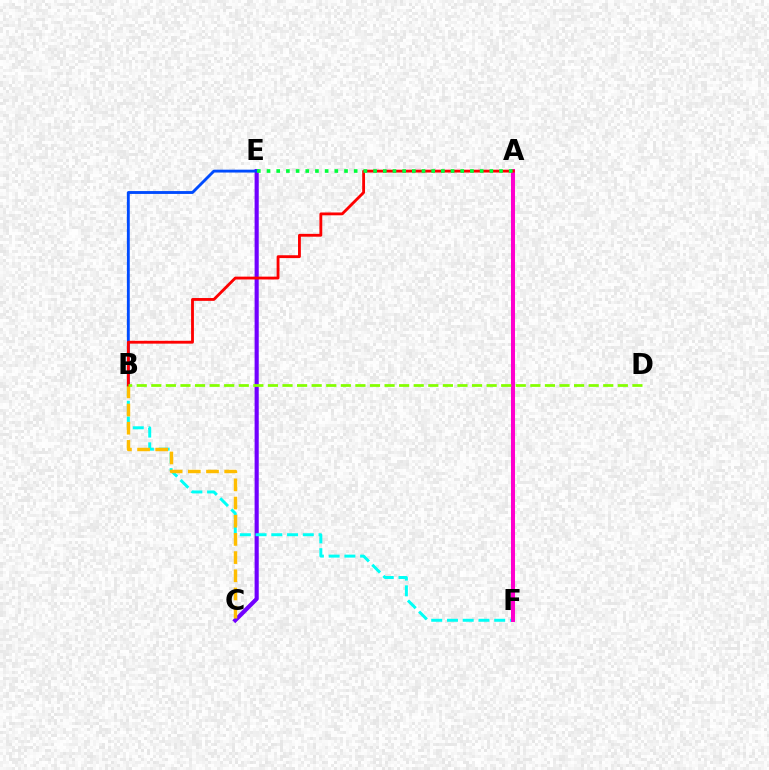{('C', 'E'): [{'color': '#7200ff', 'line_style': 'solid', 'thickness': 2.98}], ('B', 'F'): [{'color': '#00fff6', 'line_style': 'dashed', 'thickness': 2.14}], ('A', 'F'): [{'color': '#ff00cf', 'line_style': 'solid', 'thickness': 2.9}], ('B', 'E'): [{'color': '#004bff', 'line_style': 'solid', 'thickness': 2.06}], ('B', 'C'): [{'color': '#ffbd00', 'line_style': 'dashed', 'thickness': 2.47}], ('A', 'B'): [{'color': '#ff0000', 'line_style': 'solid', 'thickness': 2.04}], ('A', 'E'): [{'color': '#00ff39', 'line_style': 'dotted', 'thickness': 2.63}], ('B', 'D'): [{'color': '#84ff00', 'line_style': 'dashed', 'thickness': 1.98}]}